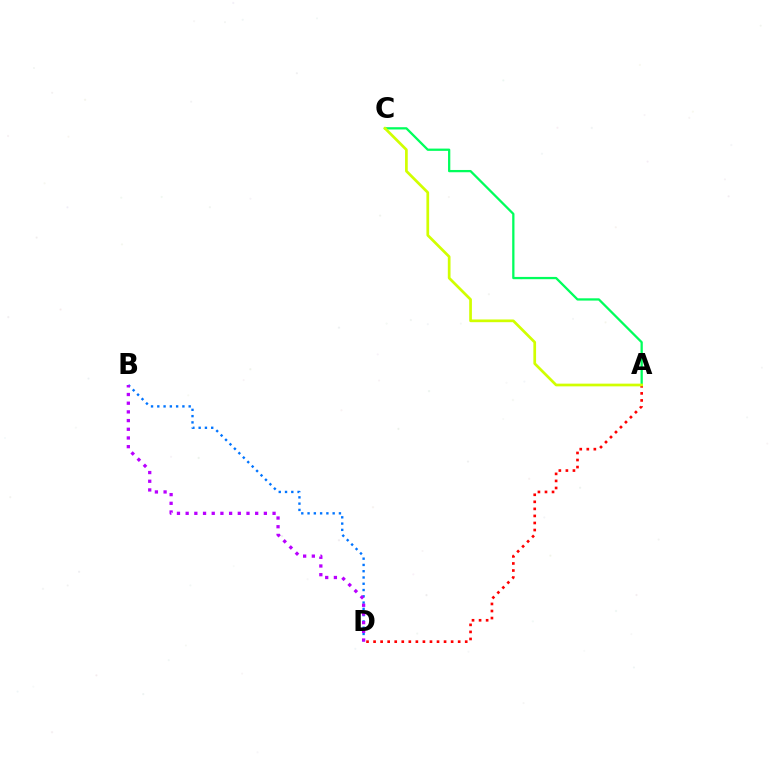{('B', 'D'): [{'color': '#0074ff', 'line_style': 'dotted', 'thickness': 1.7}, {'color': '#b900ff', 'line_style': 'dotted', 'thickness': 2.36}], ('A', 'C'): [{'color': '#00ff5c', 'line_style': 'solid', 'thickness': 1.64}, {'color': '#d1ff00', 'line_style': 'solid', 'thickness': 1.95}], ('A', 'D'): [{'color': '#ff0000', 'line_style': 'dotted', 'thickness': 1.92}]}